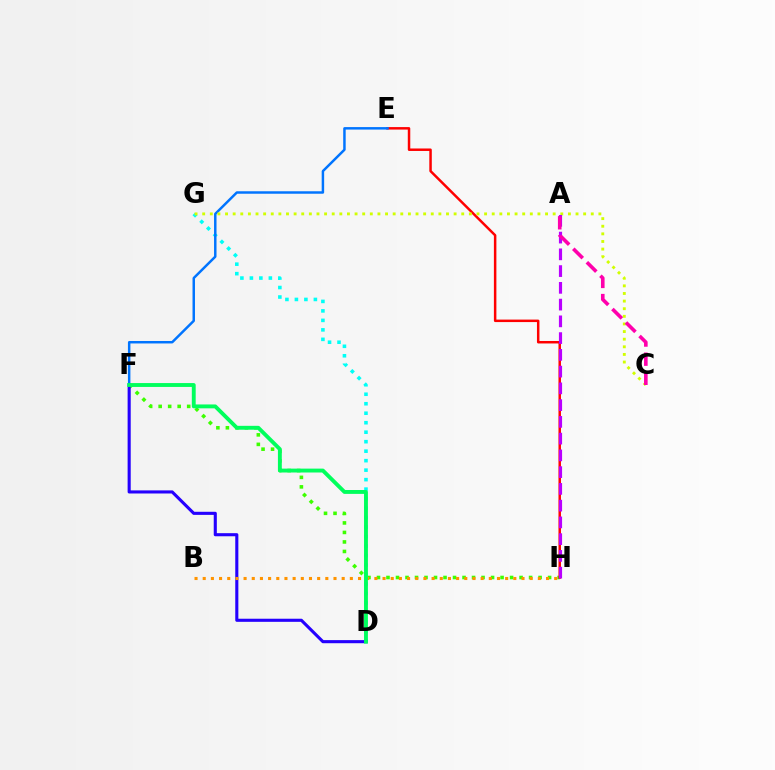{('F', 'H'): [{'color': '#3dff00', 'line_style': 'dotted', 'thickness': 2.58}], ('D', 'G'): [{'color': '#00fff6', 'line_style': 'dotted', 'thickness': 2.58}], ('D', 'F'): [{'color': '#2500ff', 'line_style': 'solid', 'thickness': 2.23}, {'color': '#00ff5c', 'line_style': 'solid', 'thickness': 2.79}], ('E', 'H'): [{'color': '#ff0000', 'line_style': 'solid', 'thickness': 1.79}], ('E', 'F'): [{'color': '#0074ff', 'line_style': 'solid', 'thickness': 1.78}], ('C', 'G'): [{'color': '#d1ff00', 'line_style': 'dotted', 'thickness': 2.07}], ('B', 'H'): [{'color': '#ff9400', 'line_style': 'dotted', 'thickness': 2.22}], ('A', 'H'): [{'color': '#b900ff', 'line_style': 'dashed', 'thickness': 2.28}], ('A', 'C'): [{'color': '#ff00ac', 'line_style': 'dashed', 'thickness': 2.6}]}